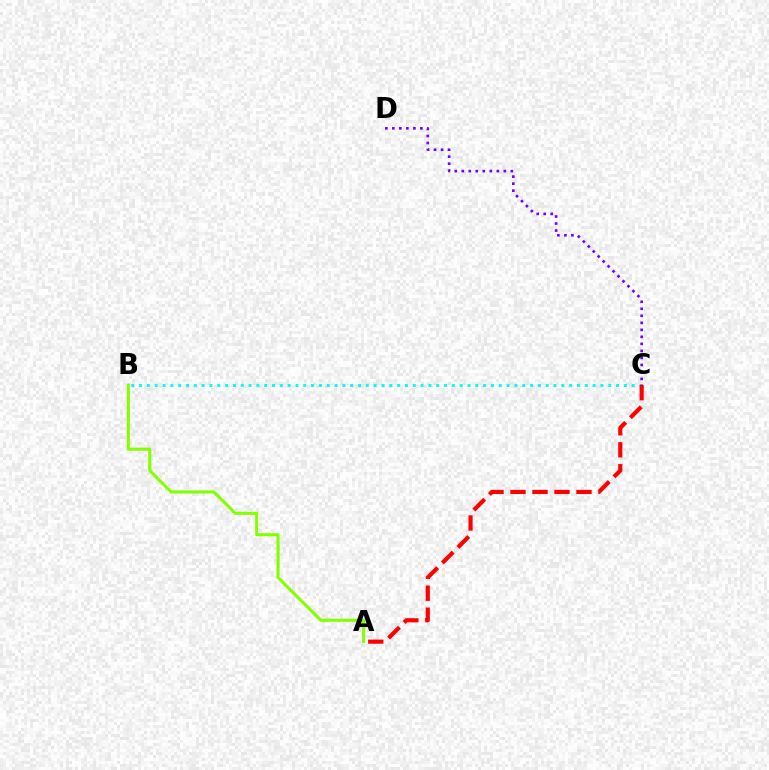{('B', 'C'): [{'color': '#00fff6', 'line_style': 'dotted', 'thickness': 2.12}], ('C', 'D'): [{'color': '#7200ff', 'line_style': 'dotted', 'thickness': 1.91}], ('A', 'C'): [{'color': '#ff0000', 'line_style': 'dashed', 'thickness': 2.99}], ('A', 'B'): [{'color': '#84ff00', 'line_style': 'solid', 'thickness': 2.2}]}